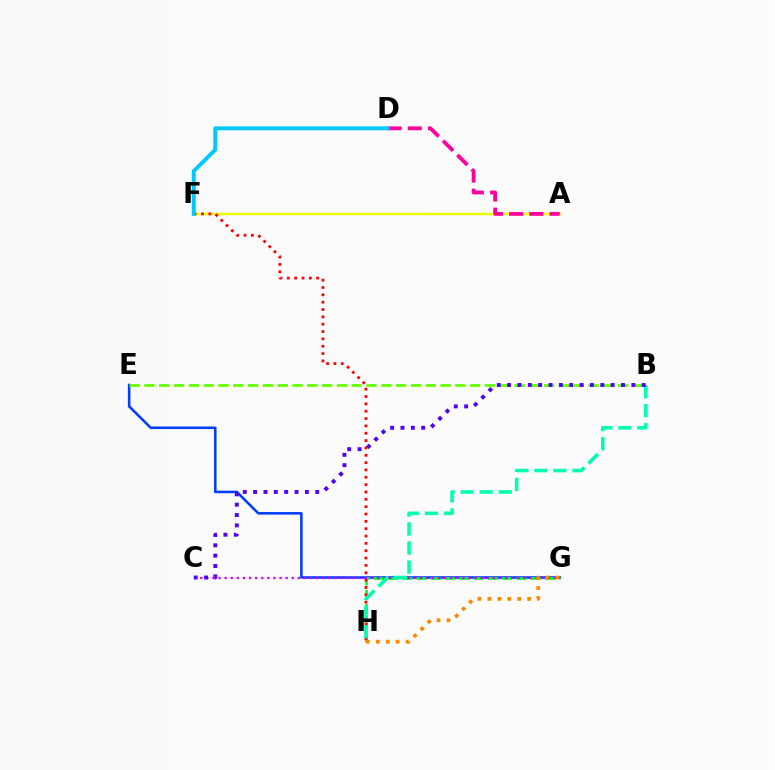{('E', 'G'): [{'color': '#003fff', 'line_style': 'solid', 'thickness': 1.85}], ('G', 'H'): [{'color': '#00ff27', 'line_style': 'dashed', 'thickness': 1.94}, {'color': '#ff8800', 'line_style': 'dotted', 'thickness': 2.7}], ('A', 'F'): [{'color': '#eeff00', 'line_style': 'solid', 'thickness': 1.8}], ('F', 'H'): [{'color': '#ff0000', 'line_style': 'dotted', 'thickness': 2.0}], ('C', 'G'): [{'color': '#d600ff', 'line_style': 'dotted', 'thickness': 1.66}], ('A', 'D'): [{'color': '#ff00a0', 'line_style': 'dashed', 'thickness': 2.75}], ('B', 'H'): [{'color': '#00ffaf', 'line_style': 'dashed', 'thickness': 2.59}], ('B', 'E'): [{'color': '#66ff00', 'line_style': 'dashed', 'thickness': 2.01}], ('D', 'F'): [{'color': '#00c7ff', 'line_style': 'solid', 'thickness': 2.85}], ('B', 'C'): [{'color': '#4f00ff', 'line_style': 'dotted', 'thickness': 2.81}]}